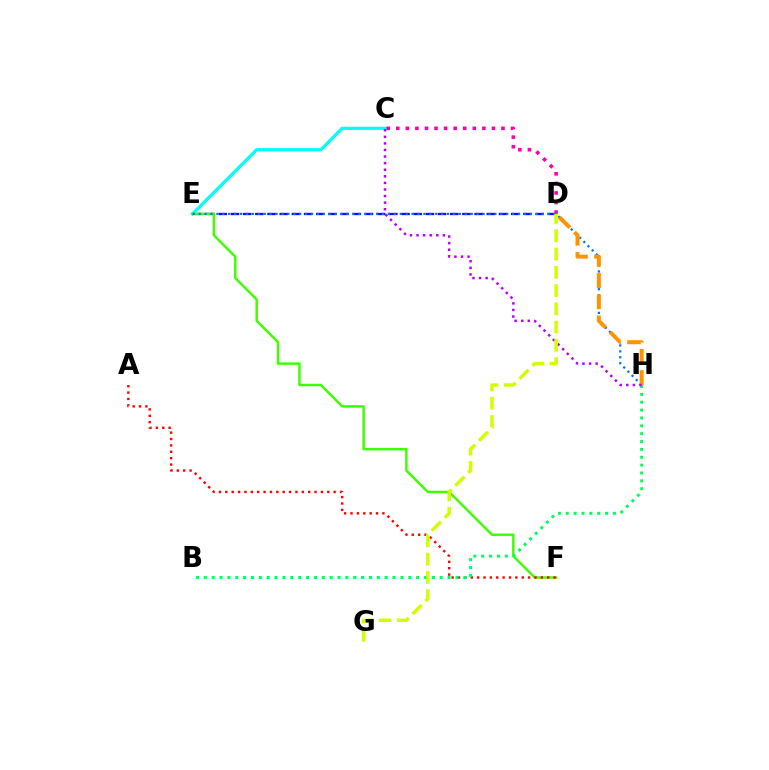{('D', 'E'): [{'color': '#2500ff', 'line_style': 'dashed', 'thickness': 1.66}], ('C', 'E'): [{'color': '#00fff6', 'line_style': 'solid', 'thickness': 2.3}], ('E', 'F'): [{'color': '#3dff00', 'line_style': 'solid', 'thickness': 1.76}], ('C', 'D'): [{'color': '#ff00ac', 'line_style': 'dotted', 'thickness': 2.6}], ('E', 'H'): [{'color': '#0074ff', 'line_style': 'dotted', 'thickness': 1.61}], ('A', 'F'): [{'color': '#ff0000', 'line_style': 'dotted', 'thickness': 1.73}], ('B', 'H'): [{'color': '#00ff5c', 'line_style': 'dotted', 'thickness': 2.14}], ('D', 'H'): [{'color': '#ff9400', 'line_style': 'dashed', 'thickness': 2.88}], ('C', 'H'): [{'color': '#b900ff', 'line_style': 'dotted', 'thickness': 1.79}], ('D', 'G'): [{'color': '#d1ff00', 'line_style': 'dashed', 'thickness': 2.48}]}